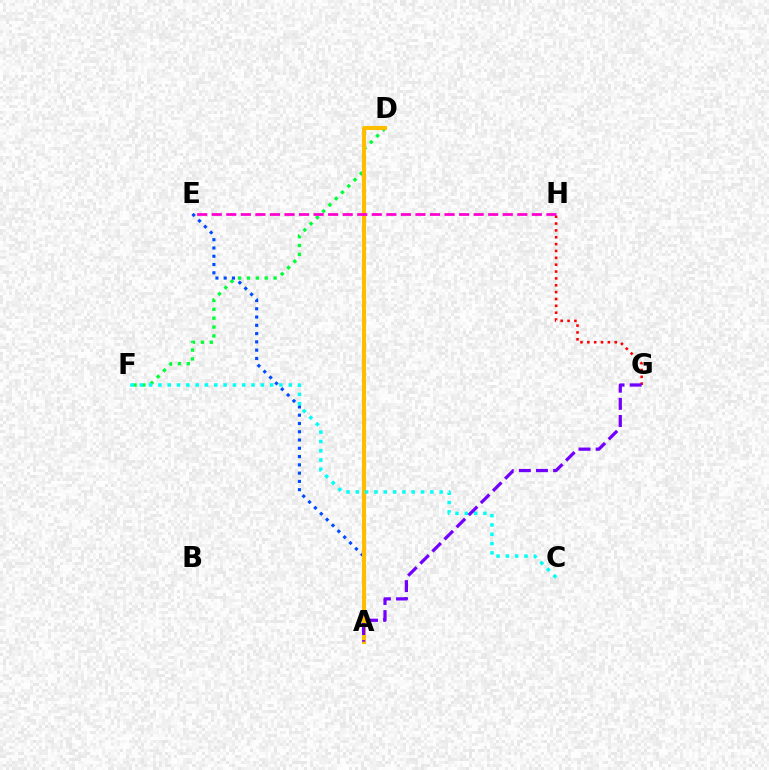{('A', 'D'): [{'color': '#84ff00', 'line_style': 'dashed', 'thickness': 1.67}, {'color': '#ffbd00', 'line_style': 'solid', 'thickness': 2.93}], ('D', 'F'): [{'color': '#00ff39', 'line_style': 'dotted', 'thickness': 2.41}], ('A', 'E'): [{'color': '#004bff', 'line_style': 'dotted', 'thickness': 2.25}], ('G', 'H'): [{'color': '#ff0000', 'line_style': 'dotted', 'thickness': 1.86}], ('C', 'F'): [{'color': '#00fff6', 'line_style': 'dotted', 'thickness': 2.53}], ('E', 'H'): [{'color': '#ff00cf', 'line_style': 'dashed', 'thickness': 1.98}], ('A', 'G'): [{'color': '#7200ff', 'line_style': 'dashed', 'thickness': 2.33}]}